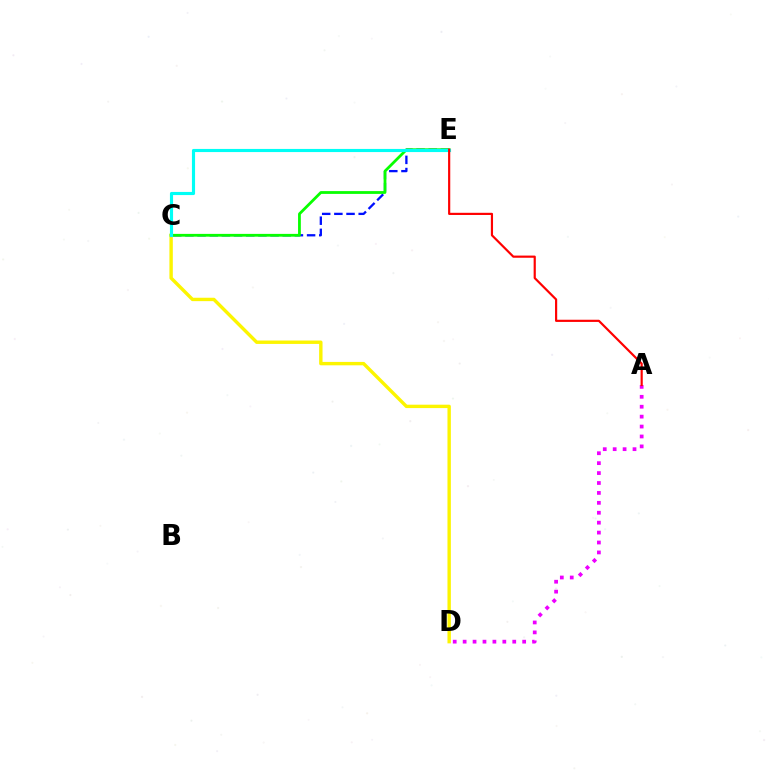{('C', 'E'): [{'color': '#0010ff', 'line_style': 'dashed', 'thickness': 1.65}, {'color': '#08ff00', 'line_style': 'solid', 'thickness': 2.01}, {'color': '#00fff6', 'line_style': 'solid', 'thickness': 2.26}], ('C', 'D'): [{'color': '#fcf500', 'line_style': 'solid', 'thickness': 2.45}], ('A', 'D'): [{'color': '#ee00ff', 'line_style': 'dotted', 'thickness': 2.7}], ('A', 'E'): [{'color': '#ff0000', 'line_style': 'solid', 'thickness': 1.57}]}